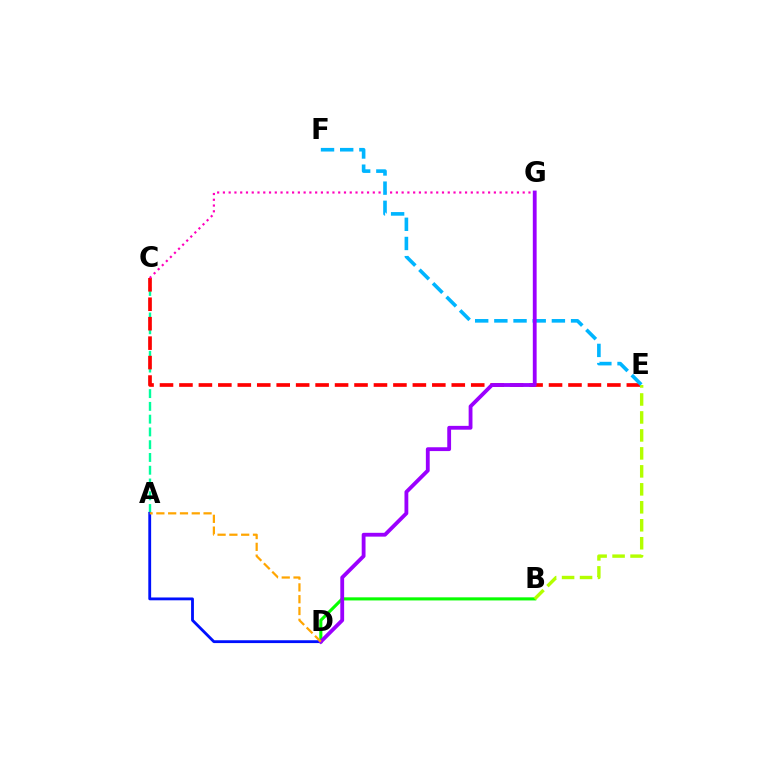{('A', 'C'): [{'color': '#00ff9d', 'line_style': 'dashed', 'thickness': 1.73}], ('B', 'D'): [{'color': '#08ff00', 'line_style': 'solid', 'thickness': 2.23}], ('A', 'D'): [{'color': '#0010ff', 'line_style': 'solid', 'thickness': 2.04}, {'color': '#ffa500', 'line_style': 'dashed', 'thickness': 1.6}], ('C', 'E'): [{'color': '#ff0000', 'line_style': 'dashed', 'thickness': 2.64}], ('B', 'E'): [{'color': '#b3ff00', 'line_style': 'dashed', 'thickness': 2.44}], ('C', 'G'): [{'color': '#ff00bd', 'line_style': 'dotted', 'thickness': 1.57}], ('E', 'F'): [{'color': '#00b5ff', 'line_style': 'dashed', 'thickness': 2.61}], ('D', 'G'): [{'color': '#9b00ff', 'line_style': 'solid', 'thickness': 2.75}]}